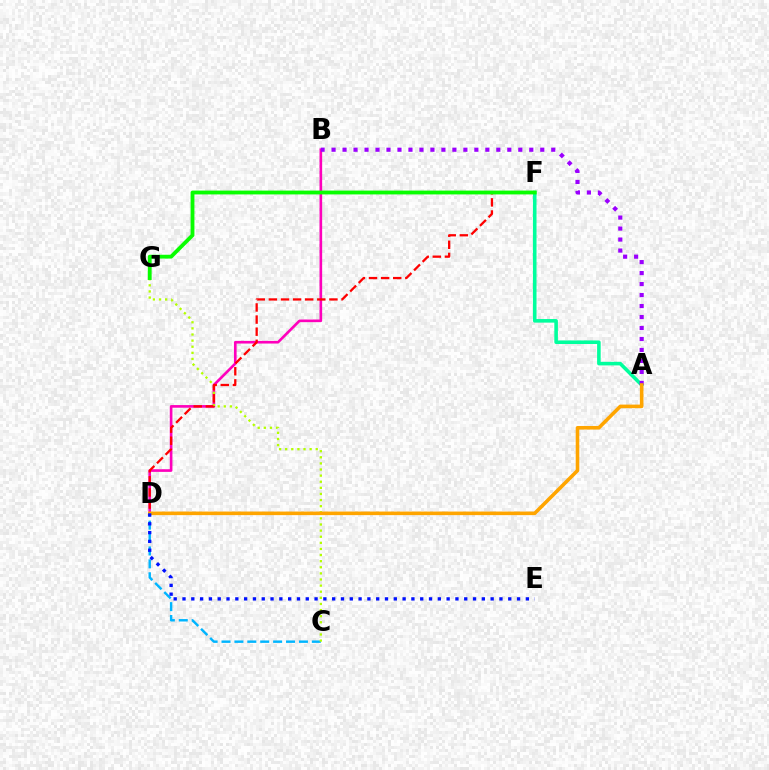{('C', 'D'): [{'color': '#00b5ff', 'line_style': 'dashed', 'thickness': 1.75}], ('B', 'D'): [{'color': '#ff00bd', 'line_style': 'solid', 'thickness': 1.9}], ('C', 'G'): [{'color': '#b3ff00', 'line_style': 'dotted', 'thickness': 1.66}], ('A', 'F'): [{'color': '#00ff9d', 'line_style': 'solid', 'thickness': 2.58}], ('A', 'B'): [{'color': '#9b00ff', 'line_style': 'dotted', 'thickness': 2.98}], ('D', 'F'): [{'color': '#ff0000', 'line_style': 'dashed', 'thickness': 1.65}], ('A', 'D'): [{'color': '#ffa500', 'line_style': 'solid', 'thickness': 2.58}], ('D', 'E'): [{'color': '#0010ff', 'line_style': 'dotted', 'thickness': 2.39}], ('F', 'G'): [{'color': '#08ff00', 'line_style': 'solid', 'thickness': 2.76}]}